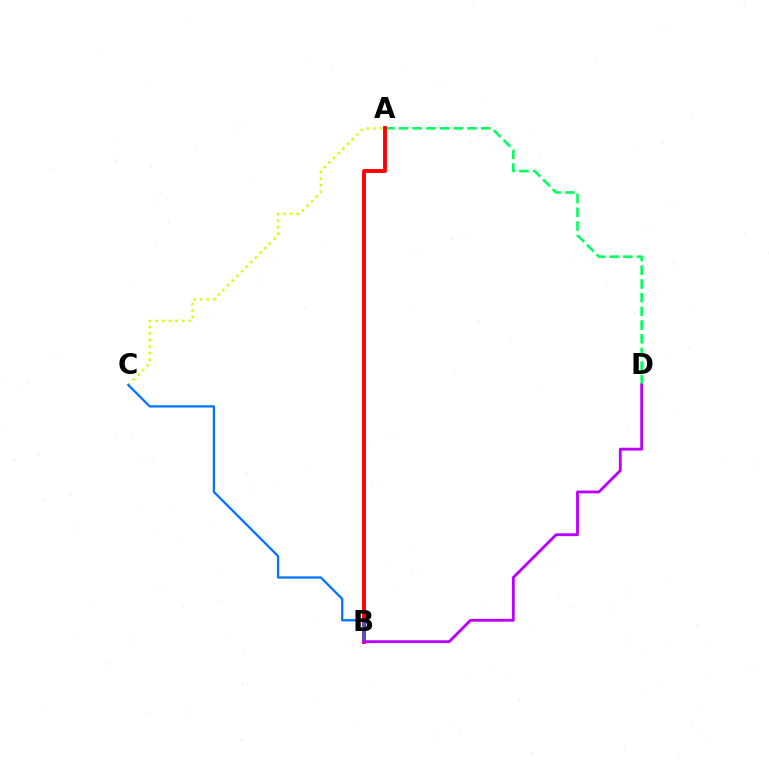{('A', 'C'): [{'color': '#d1ff00', 'line_style': 'dotted', 'thickness': 1.78}], ('A', 'D'): [{'color': '#00ff5c', 'line_style': 'dashed', 'thickness': 1.86}], ('A', 'B'): [{'color': '#ff0000', 'line_style': 'solid', 'thickness': 2.79}], ('B', 'C'): [{'color': '#0074ff', 'line_style': 'solid', 'thickness': 1.64}], ('B', 'D'): [{'color': '#b900ff', 'line_style': 'solid', 'thickness': 2.05}]}